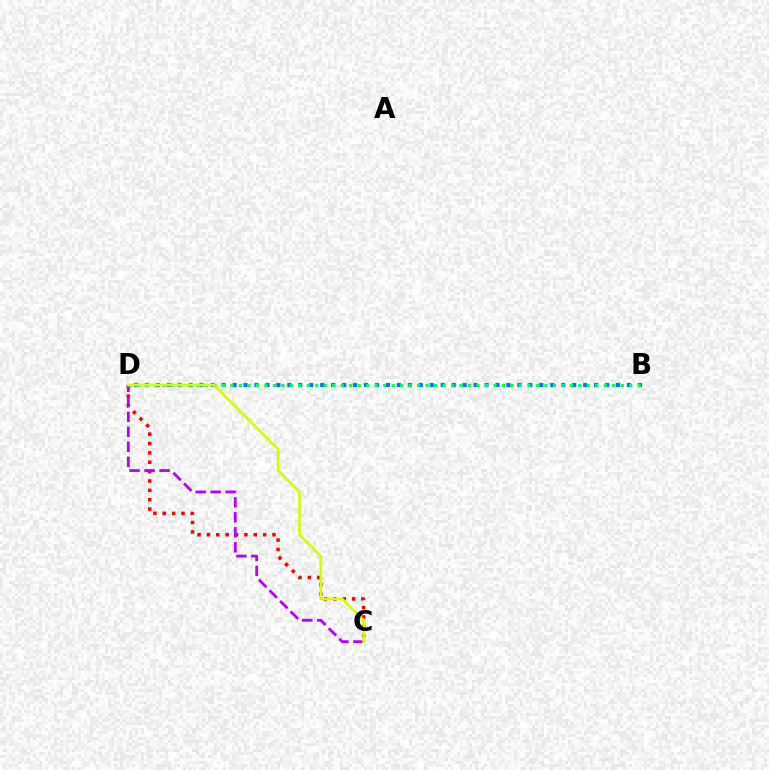{('C', 'D'): [{'color': '#ff0000', 'line_style': 'dotted', 'thickness': 2.55}, {'color': '#b900ff', 'line_style': 'dashed', 'thickness': 2.04}, {'color': '#d1ff00', 'line_style': 'solid', 'thickness': 1.88}], ('B', 'D'): [{'color': '#0074ff', 'line_style': 'dotted', 'thickness': 2.98}, {'color': '#00ff5c', 'line_style': 'dotted', 'thickness': 2.31}]}